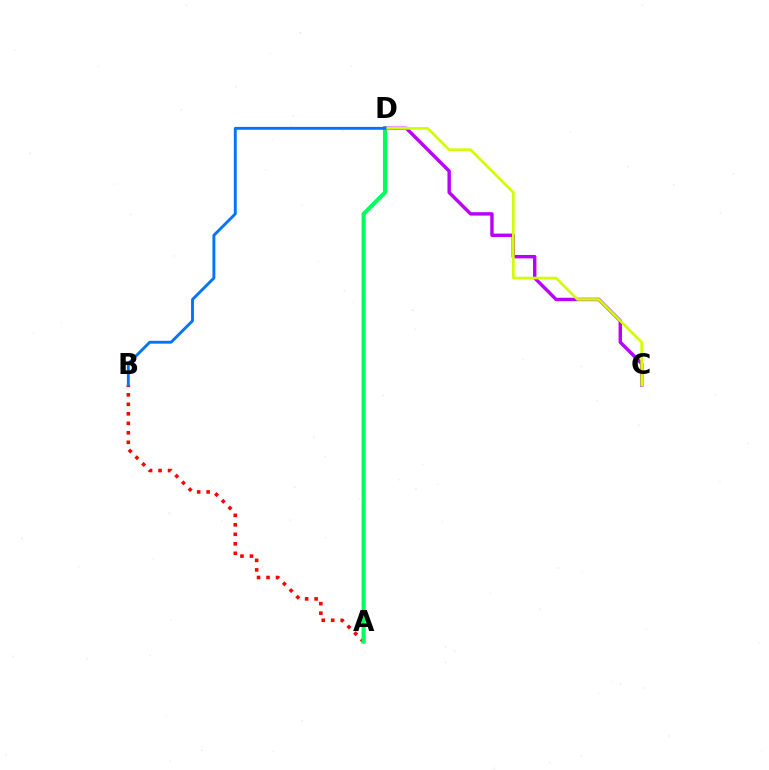{('A', 'B'): [{'color': '#ff0000', 'line_style': 'dotted', 'thickness': 2.58}], ('A', 'D'): [{'color': '#00ff5c', 'line_style': 'solid', 'thickness': 2.94}], ('C', 'D'): [{'color': '#b900ff', 'line_style': 'solid', 'thickness': 2.45}, {'color': '#d1ff00', 'line_style': 'solid', 'thickness': 1.91}], ('B', 'D'): [{'color': '#0074ff', 'line_style': 'solid', 'thickness': 2.07}]}